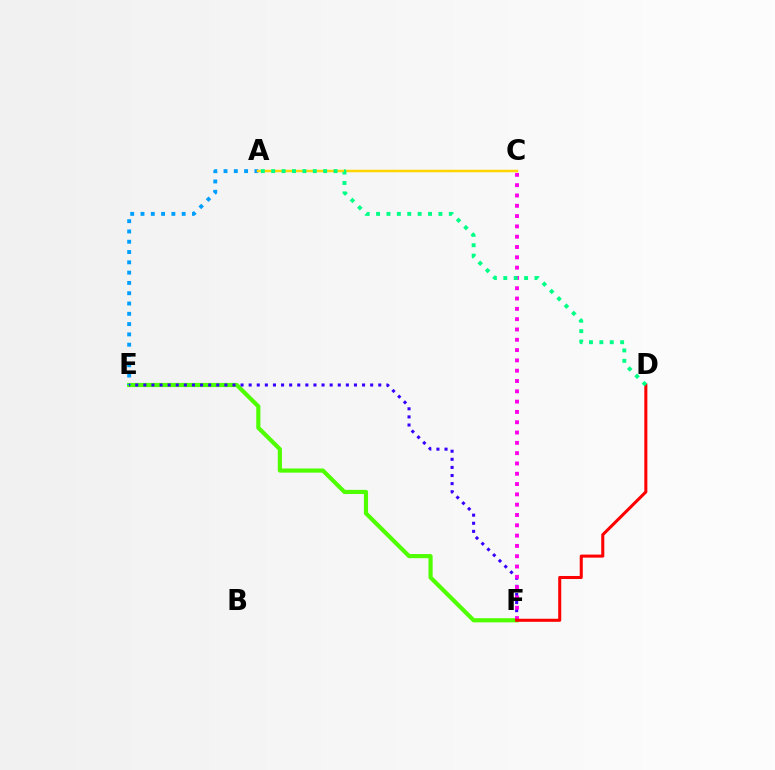{('E', 'F'): [{'color': '#4fff00', 'line_style': 'solid', 'thickness': 2.99}, {'color': '#3700ff', 'line_style': 'dotted', 'thickness': 2.2}], ('A', 'E'): [{'color': '#009eff', 'line_style': 'dotted', 'thickness': 2.8}], ('C', 'F'): [{'color': '#ff00ed', 'line_style': 'dotted', 'thickness': 2.8}], ('A', 'C'): [{'color': '#ffd500', 'line_style': 'solid', 'thickness': 1.79}], ('D', 'F'): [{'color': '#ff0000', 'line_style': 'solid', 'thickness': 2.2}], ('A', 'D'): [{'color': '#00ff86', 'line_style': 'dotted', 'thickness': 2.82}]}